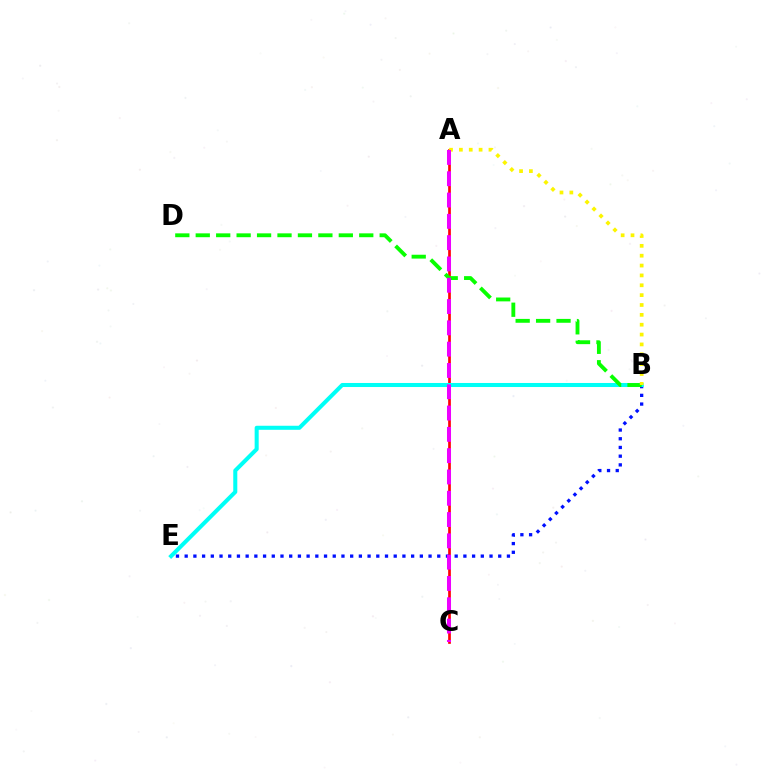{('A', 'C'): [{'color': '#ff0000', 'line_style': 'solid', 'thickness': 1.93}, {'color': '#ee00ff', 'line_style': 'dashed', 'thickness': 2.89}], ('B', 'E'): [{'color': '#0010ff', 'line_style': 'dotted', 'thickness': 2.37}, {'color': '#00fff6', 'line_style': 'solid', 'thickness': 2.91}], ('B', 'D'): [{'color': '#08ff00', 'line_style': 'dashed', 'thickness': 2.78}], ('A', 'B'): [{'color': '#fcf500', 'line_style': 'dotted', 'thickness': 2.68}]}